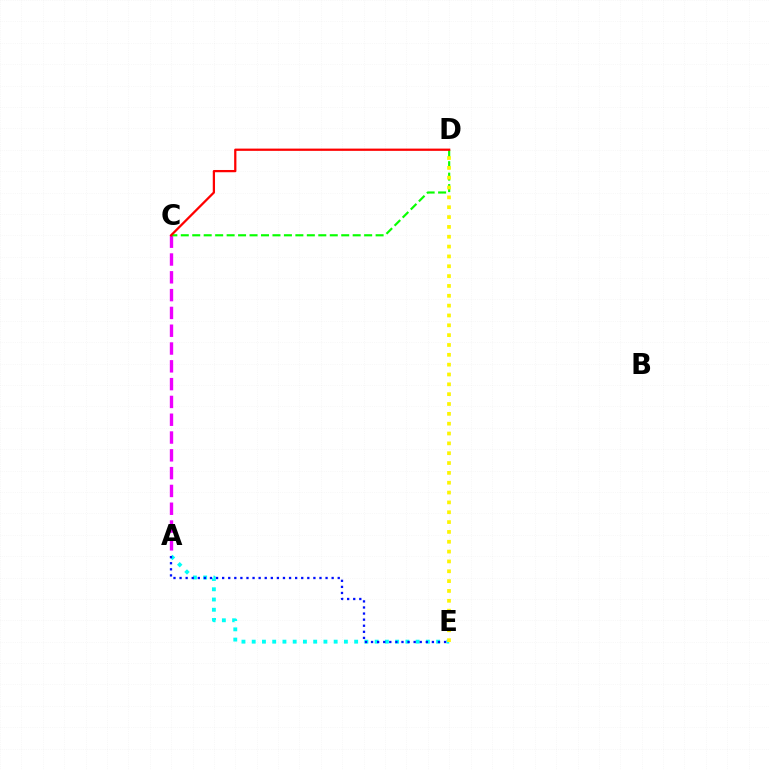{('A', 'C'): [{'color': '#ee00ff', 'line_style': 'dashed', 'thickness': 2.42}], ('A', 'E'): [{'color': '#00fff6', 'line_style': 'dotted', 'thickness': 2.78}, {'color': '#0010ff', 'line_style': 'dotted', 'thickness': 1.65}], ('C', 'D'): [{'color': '#08ff00', 'line_style': 'dashed', 'thickness': 1.56}, {'color': '#ff0000', 'line_style': 'solid', 'thickness': 1.62}], ('D', 'E'): [{'color': '#fcf500', 'line_style': 'dotted', 'thickness': 2.67}]}